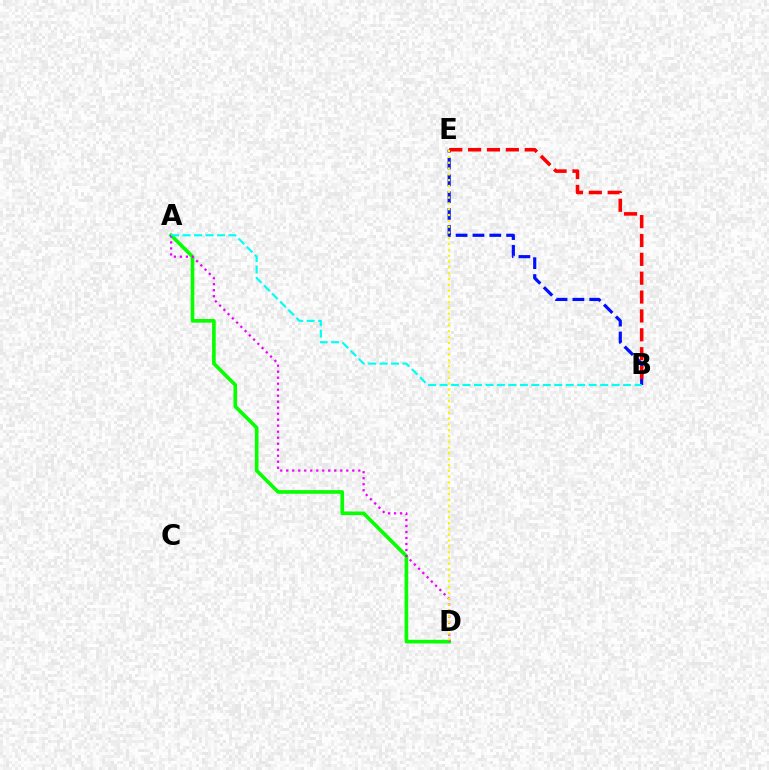{('B', 'E'): [{'color': '#0010ff', 'line_style': 'dashed', 'thickness': 2.29}, {'color': '#ff0000', 'line_style': 'dashed', 'thickness': 2.56}], ('A', 'D'): [{'color': '#08ff00', 'line_style': 'solid', 'thickness': 2.63}, {'color': '#ee00ff', 'line_style': 'dotted', 'thickness': 1.63}], ('D', 'E'): [{'color': '#fcf500', 'line_style': 'dotted', 'thickness': 1.58}], ('A', 'B'): [{'color': '#00fff6', 'line_style': 'dashed', 'thickness': 1.56}]}